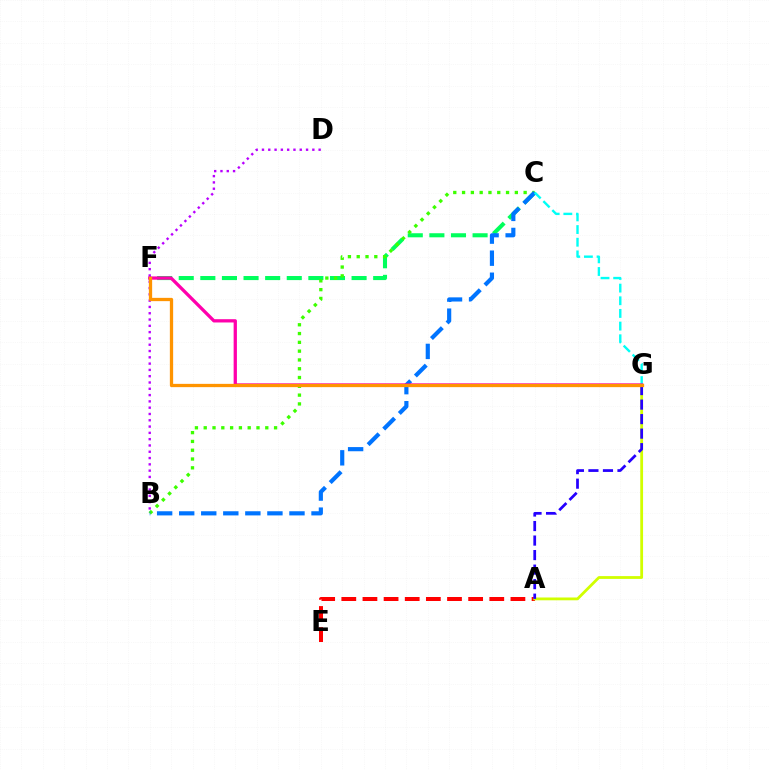{('A', 'E'): [{'color': '#ff0000', 'line_style': 'dashed', 'thickness': 2.87}], ('C', 'F'): [{'color': '#00ff5c', 'line_style': 'dashed', 'thickness': 2.94}], ('B', 'C'): [{'color': '#3dff00', 'line_style': 'dotted', 'thickness': 2.39}, {'color': '#0074ff', 'line_style': 'dashed', 'thickness': 3.0}], ('A', 'G'): [{'color': '#d1ff00', 'line_style': 'solid', 'thickness': 2.01}, {'color': '#2500ff', 'line_style': 'dashed', 'thickness': 1.97}], ('C', 'G'): [{'color': '#00fff6', 'line_style': 'dashed', 'thickness': 1.72}], ('B', 'D'): [{'color': '#b900ff', 'line_style': 'dotted', 'thickness': 1.71}], ('F', 'G'): [{'color': '#ff00ac', 'line_style': 'solid', 'thickness': 2.36}, {'color': '#ff9400', 'line_style': 'solid', 'thickness': 2.37}]}